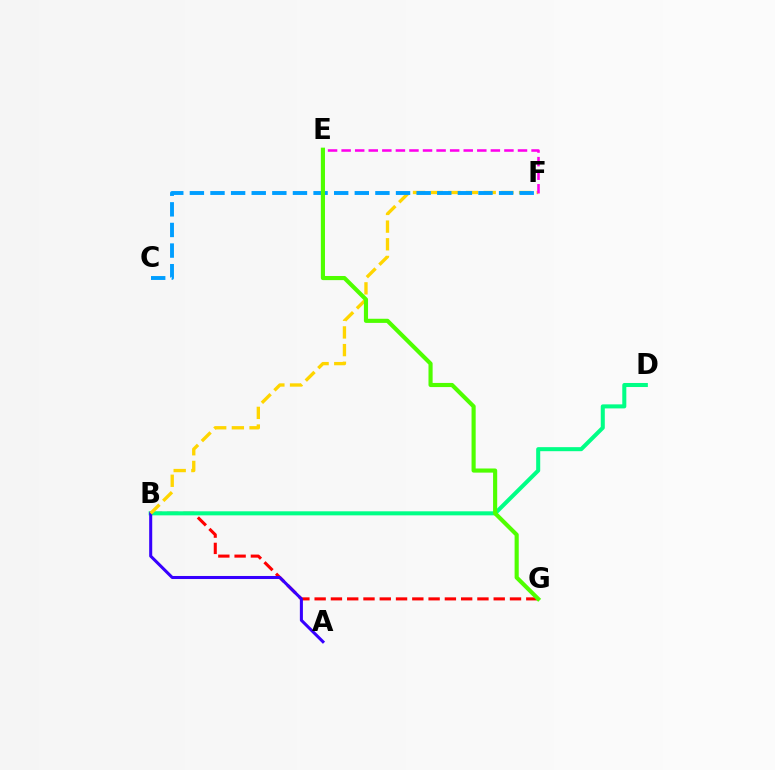{('B', 'G'): [{'color': '#ff0000', 'line_style': 'dashed', 'thickness': 2.21}], ('B', 'D'): [{'color': '#00ff86', 'line_style': 'solid', 'thickness': 2.91}], ('A', 'B'): [{'color': '#3700ff', 'line_style': 'solid', 'thickness': 2.19}], ('B', 'F'): [{'color': '#ffd500', 'line_style': 'dashed', 'thickness': 2.4}], ('C', 'F'): [{'color': '#009eff', 'line_style': 'dashed', 'thickness': 2.8}], ('E', 'F'): [{'color': '#ff00ed', 'line_style': 'dashed', 'thickness': 1.84}], ('E', 'G'): [{'color': '#4fff00', 'line_style': 'solid', 'thickness': 2.98}]}